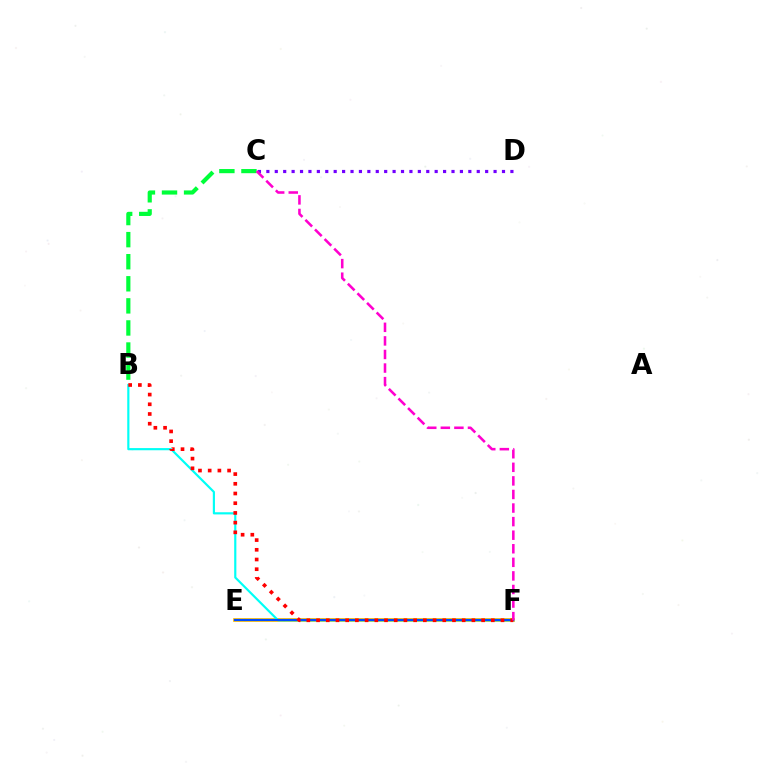{('E', 'F'): [{'color': '#ffbd00', 'line_style': 'solid', 'thickness': 2.69}, {'color': '#84ff00', 'line_style': 'dotted', 'thickness': 1.51}, {'color': '#004bff', 'line_style': 'solid', 'thickness': 1.55}], ('B', 'F'): [{'color': '#00fff6', 'line_style': 'solid', 'thickness': 1.56}, {'color': '#ff0000', 'line_style': 'dotted', 'thickness': 2.64}], ('C', 'D'): [{'color': '#7200ff', 'line_style': 'dotted', 'thickness': 2.29}], ('B', 'C'): [{'color': '#00ff39', 'line_style': 'dashed', 'thickness': 3.0}], ('C', 'F'): [{'color': '#ff00cf', 'line_style': 'dashed', 'thickness': 1.84}]}